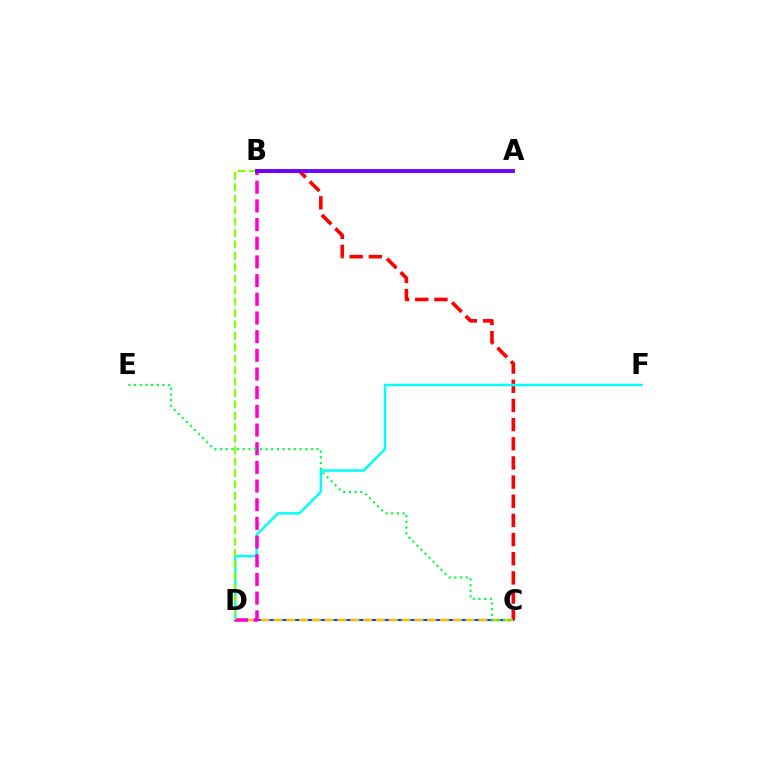{('B', 'C'): [{'color': '#ff0000', 'line_style': 'dashed', 'thickness': 2.6}], ('D', 'F'): [{'color': '#00fff6', 'line_style': 'solid', 'thickness': 1.78}], ('C', 'D'): [{'color': '#004bff', 'line_style': 'solid', 'thickness': 1.53}, {'color': '#ffbd00', 'line_style': 'dashed', 'thickness': 1.74}], ('B', 'D'): [{'color': '#ff00cf', 'line_style': 'dashed', 'thickness': 2.54}, {'color': '#84ff00', 'line_style': 'dashed', 'thickness': 1.55}], ('A', 'B'): [{'color': '#7200ff', 'line_style': 'solid', 'thickness': 2.8}], ('C', 'E'): [{'color': '#00ff39', 'line_style': 'dotted', 'thickness': 1.54}]}